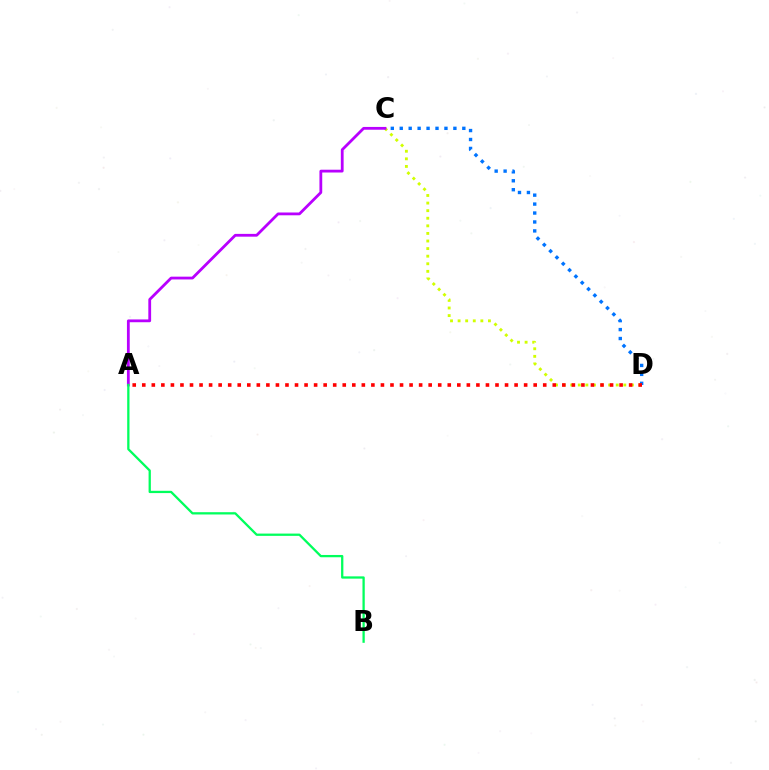{('C', 'D'): [{'color': '#d1ff00', 'line_style': 'dotted', 'thickness': 2.06}, {'color': '#0074ff', 'line_style': 'dotted', 'thickness': 2.43}], ('A', 'D'): [{'color': '#ff0000', 'line_style': 'dotted', 'thickness': 2.59}], ('A', 'C'): [{'color': '#b900ff', 'line_style': 'solid', 'thickness': 2.01}], ('A', 'B'): [{'color': '#00ff5c', 'line_style': 'solid', 'thickness': 1.65}]}